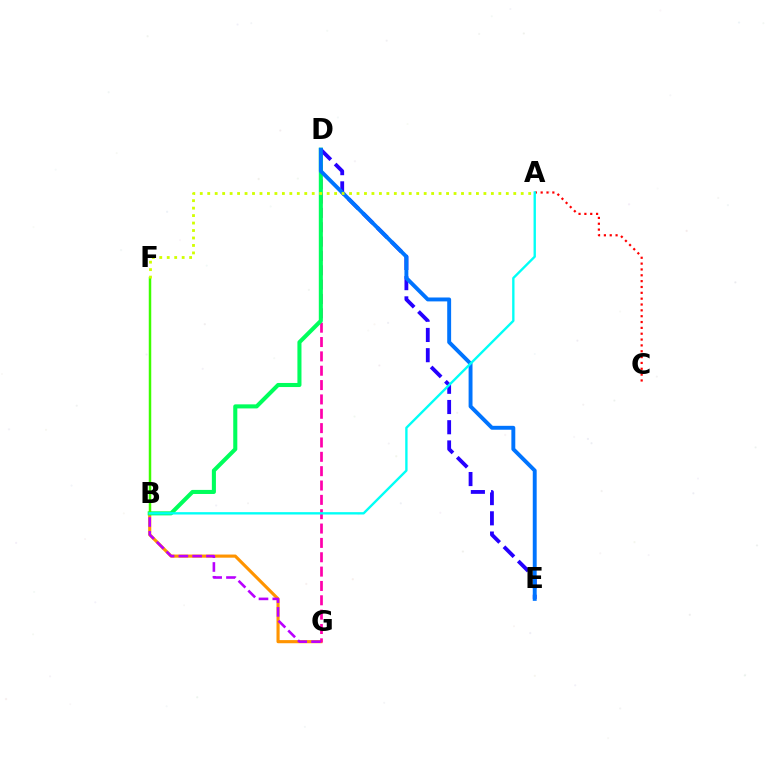{('B', 'G'): [{'color': '#ff9400', 'line_style': 'solid', 'thickness': 2.26}, {'color': '#b900ff', 'line_style': 'dashed', 'thickness': 1.87}], ('D', 'G'): [{'color': '#ff00ac', 'line_style': 'dashed', 'thickness': 1.95}], ('B', 'D'): [{'color': '#00ff5c', 'line_style': 'solid', 'thickness': 2.93}], ('D', 'E'): [{'color': '#2500ff', 'line_style': 'dashed', 'thickness': 2.75}, {'color': '#0074ff', 'line_style': 'solid', 'thickness': 2.81}], ('A', 'C'): [{'color': '#ff0000', 'line_style': 'dotted', 'thickness': 1.59}], ('B', 'F'): [{'color': '#3dff00', 'line_style': 'solid', 'thickness': 1.79}], ('A', 'F'): [{'color': '#d1ff00', 'line_style': 'dotted', 'thickness': 2.03}], ('A', 'B'): [{'color': '#00fff6', 'line_style': 'solid', 'thickness': 1.7}]}